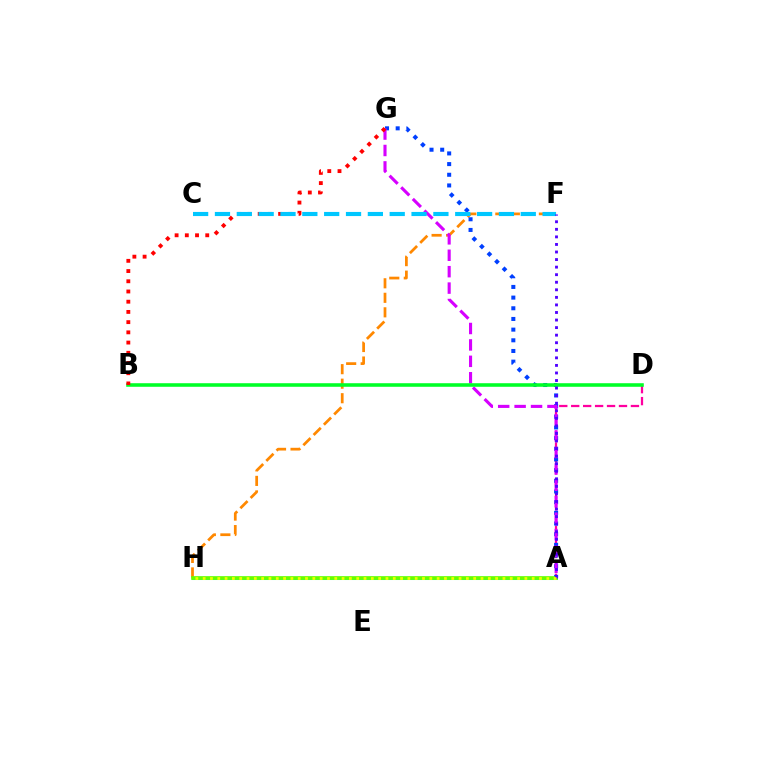{('F', 'H'): [{'color': '#ff8800', 'line_style': 'dashed', 'thickness': 1.97}], ('A', 'D'): [{'color': '#ff00a0', 'line_style': 'dashed', 'thickness': 1.62}], ('A', 'G'): [{'color': '#003fff', 'line_style': 'dotted', 'thickness': 2.9}, {'color': '#d600ff', 'line_style': 'dashed', 'thickness': 2.23}], ('A', 'H'): [{'color': '#00ffaf', 'line_style': 'solid', 'thickness': 2.18}, {'color': '#66ff00', 'line_style': 'solid', 'thickness': 2.66}, {'color': '#eeff00', 'line_style': 'dotted', 'thickness': 1.99}], ('B', 'D'): [{'color': '#00ff27', 'line_style': 'solid', 'thickness': 2.56}], ('B', 'G'): [{'color': '#ff0000', 'line_style': 'dotted', 'thickness': 2.78}], ('C', 'F'): [{'color': '#00c7ff', 'line_style': 'dashed', 'thickness': 2.97}], ('A', 'F'): [{'color': '#4f00ff', 'line_style': 'dotted', 'thickness': 2.05}]}